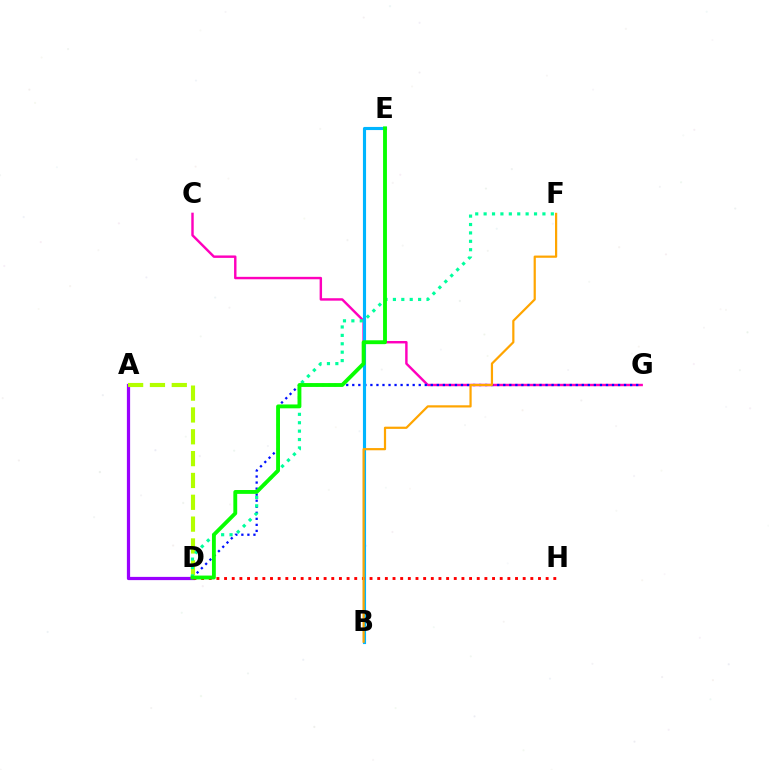{('C', 'G'): [{'color': '#ff00bd', 'line_style': 'solid', 'thickness': 1.75}], ('D', 'G'): [{'color': '#0010ff', 'line_style': 'dotted', 'thickness': 1.64}], ('B', 'E'): [{'color': '#00b5ff', 'line_style': 'solid', 'thickness': 2.25}], ('A', 'D'): [{'color': '#9b00ff', 'line_style': 'solid', 'thickness': 2.32}, {'color': '#b3ff00', 'line_style': 'dashed', 'thickness': 2.97}], ('D', 'H'): [{'color': '#ff0000', 'line_style': 'dotted', 'thickness': 2.08}], ('D', 'F'): [{'color': '#00ff9d', 'line_style': 'dotted', 'thickness': 2.28}], ('D', 'E'): [{'color': '#08ff00', 'line_style': 'solid', 'thickness': 2.78}], ('B', 'F'): [{'color': '#ffa500', 'line_style': 'solid', 'thickness': 1.59}]}